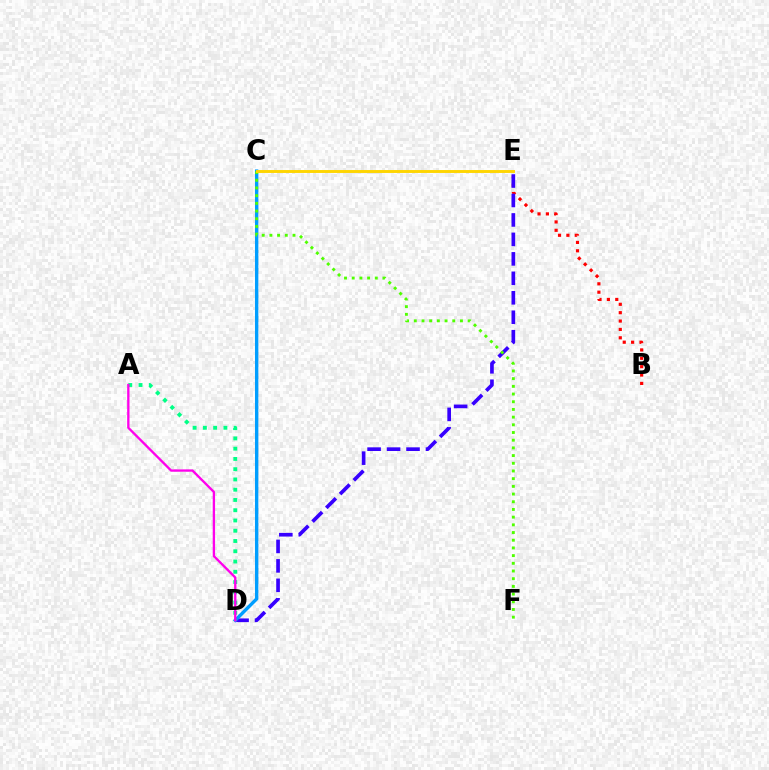{('B', 'E'): [{'color': '#ff0000', 'line_style': 'dotted', 'thickness': 2.28}], ('D', 'E'): [{'color': '#3700ff', 'line_style': 'dashed', 'thickness': 2.64}], ('C', 'D'): [{'color': '#009eff', 'line_style': 'solid', 'thickness': 2.43}], ('C', 'F'): [{'color': '#4fff00', 'line_style': 'dotted', 'thickness': 2.09}], ('A', 'D'): [{'color': '#00ff86', 'line_style': 'dotted', 'thickness': 2.79}, {'color': '#ff00ed', 'line_style': 'solid', 'thickness': 1.68}], ('C', 'E'): [{'color': '#ffd500', 'line_style': 'solid', 'thickness': 2.1}]}